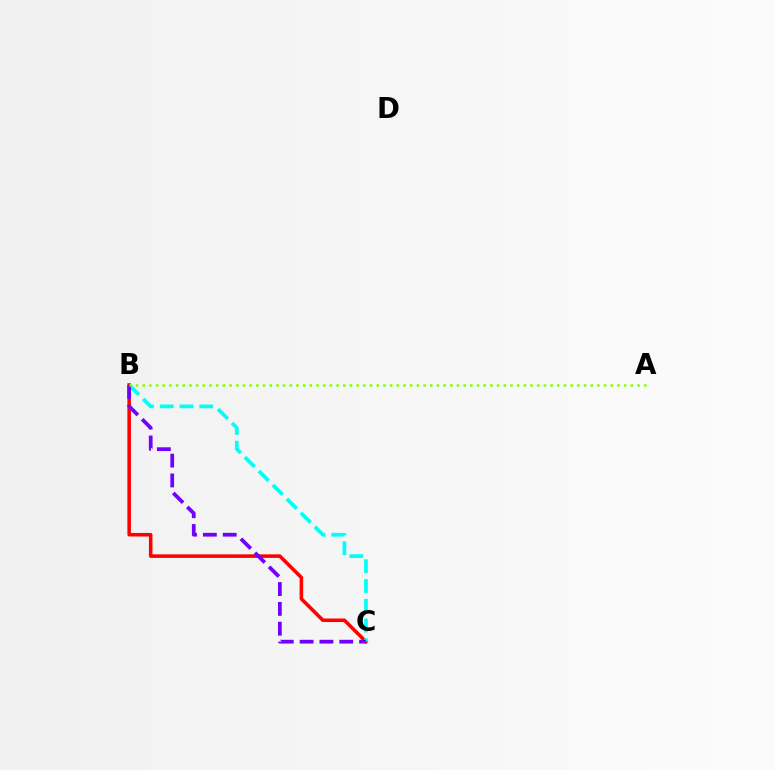{('B', 'C'): [{'color': '#ff0000', 'line_style': 'solid', 'thickness': 2.56}, {'color': '#00fff6', 'line_style': 'dashed', 'thickness': 2.68}, {'color': '#7200ff', 'line_style': 'dashed', 'thickness': 2.69}], ('A', 'B'): [{'color': '#84ff00', 'line_style': 'dotted', 'thickness': 1.82}]}